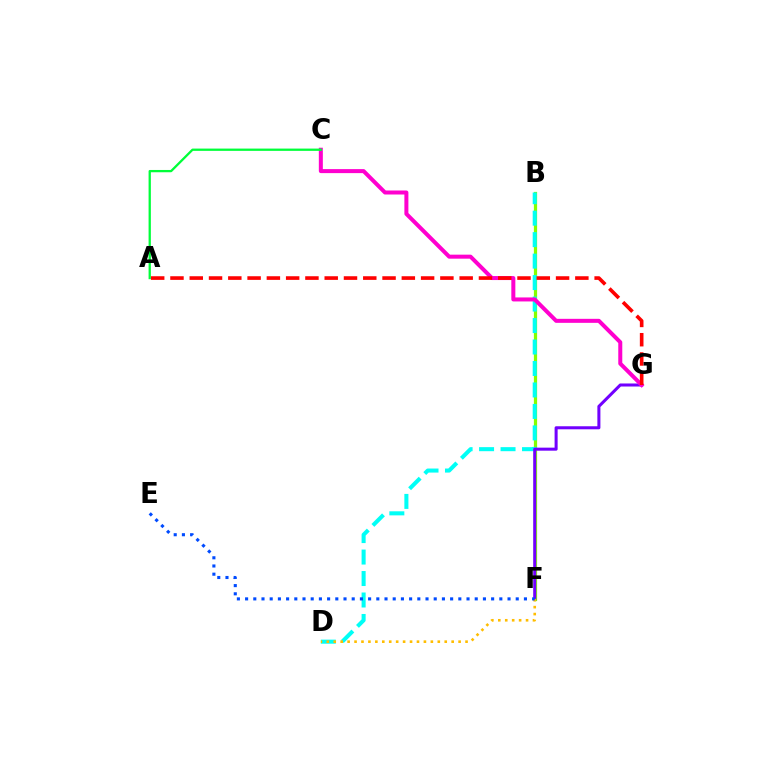{('B', 'F'): [{'color': '#84ff00', 'line_style': 'solid', 'thickness': 2.33}], ('B', 'D'): [{'color': '#00fff6', 'line_style': 'dashed', 'thickness': 2.92}], ('F', 'G'): [{'color': '#7200ff', 'line_style': 'solid', 'thickness': 2.19}], ('D', 'F'): [{'color': '#ffbd00', 'line_style': 'dotted', 'thickness': 1.88}], ('C', 'G'): [{'color': '#ff00cf', 'line_style': 'solid', 'thickness': 2.89}], ('E', 'F'): [{'color': '#004bff', 'line_style': 'dotted', 'thickness': 2.23}], ('A', 'C'): [{'color': '#00ff39', 'line_style': 'solid', 'thickness': 1.64}], ('A', 'G'): [{'color': '#ff0000', 'line_style': 'dashed', 'thickness': 2.62}]}